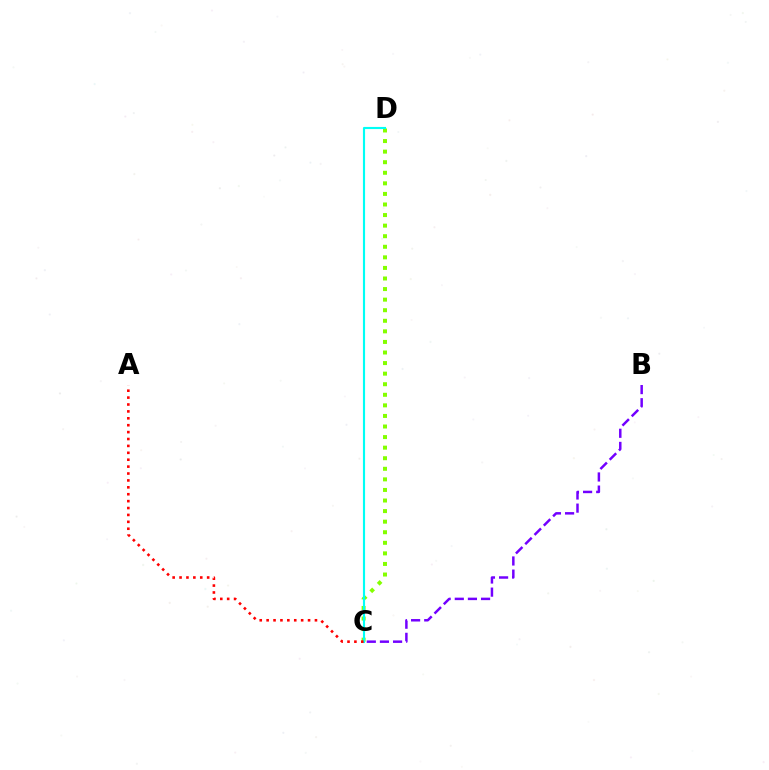{('C', 'D'): [{'color': '#84ff00', 'line_style': 'dotted', 'thickness': 2.87}, {'color': '#00fff6', 'line_style': 'solid', 'thickness': 1.54}], ('B', 'C'): [{'color': '#7200ff', 'line_style': 'dashed', 'thickness': 1.78}], ('A', 'C'): [{'color': '#ff0000', 'line_style': 'dotted', 'thickness': 1.88}]}